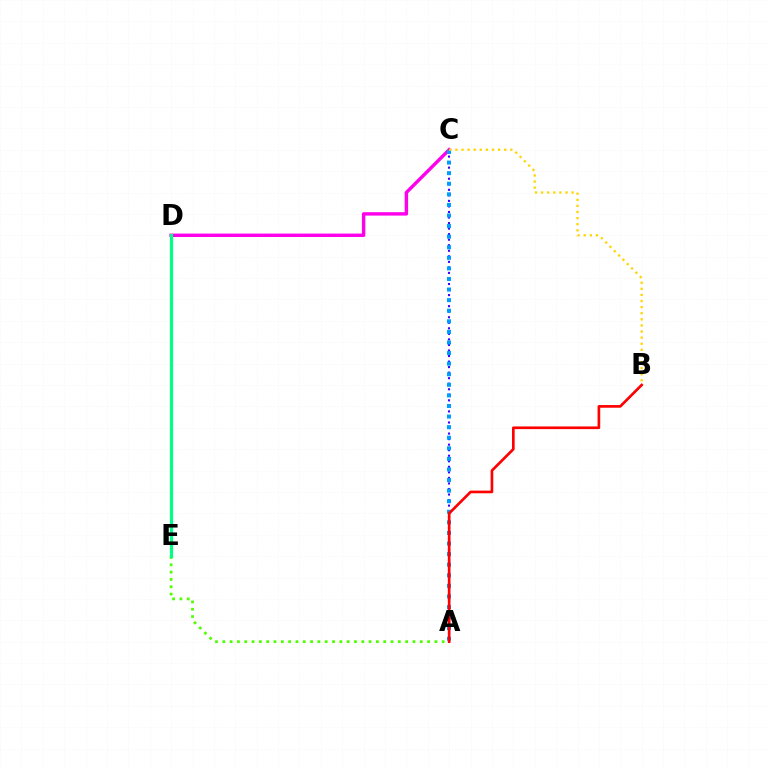{('A', 'C'): [{'color': '#3700ff', 'line_style': 'dotted', 'thickness': 1.51}, {'color': '#009eff', 'line_style': 'dotted', 'thickness': 2.88}], ('C', 'D'): [{'color': '#ff00ed', 'line_style': 'solid', 'thickness': 2.46}], ('A', 'E'): [{'color': '#4fff00', 'line_style': 'dotted', 'thickness': 1.99}], ('A', 'B'): [{'color': '#ff0000', 'line_style': 'solid', 'thickness': 1.92}], ('B', 'C'): [{'color': '#ffd500', 'line_style': 'dotted', 'thickness': 1.66}], ('D', 'E'): [{'color': '#00ff86', 'line_style': 'solid', 'thickness': 2.3}]}